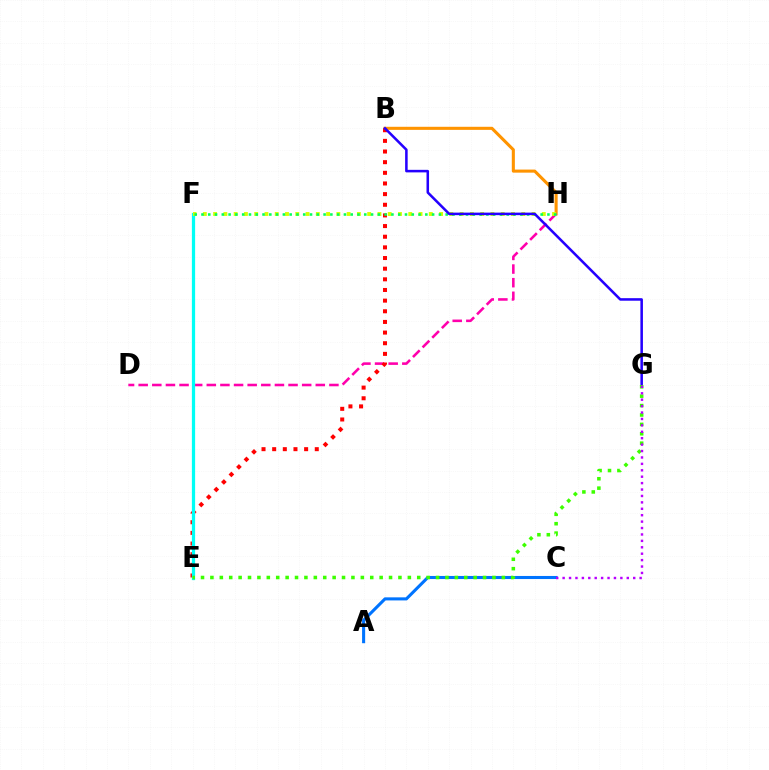{('B', 'H'): [{'color': '#ff9400', 'line_style': 'solid', 'thickness': 2.22}], ('D', 'H'): [{'color': '#ff00ac', 'line_style': 'dashed', 'thickness': 1.85}], ('B', 'E'): [{'color': '#ff0000', 'line_style': 'dotted', 'thickness': 2.89}], ('A', 'C'): [{'color': '#0074ff', 'line_style': 'solid', 'thickness': 2.21}], ('E', 'F'): [{'color': '#00fff6', 'line_style': 'solid', 'thickness': 2.34}], ('F', 'H'): [{'color': '#d1ff00', 'line_style': 'dotted', 'thickness': 2.79}, {'color': '#00ff5c', 'line_style': 'dotted', 'thickness': 1.84}], ('B', 'G'): [{'color': '#2500ff', 'line_style': 'solid', 'thickness': 1.83}], ('E', 'G'): [{'color': '#3dff00', 'line_style': 'dotted', 'thickness': 2.55}], ('C', 'G'): [{'color': '#b900ff', 'line_style': 'dotted', 'thickness': 1.74}]}